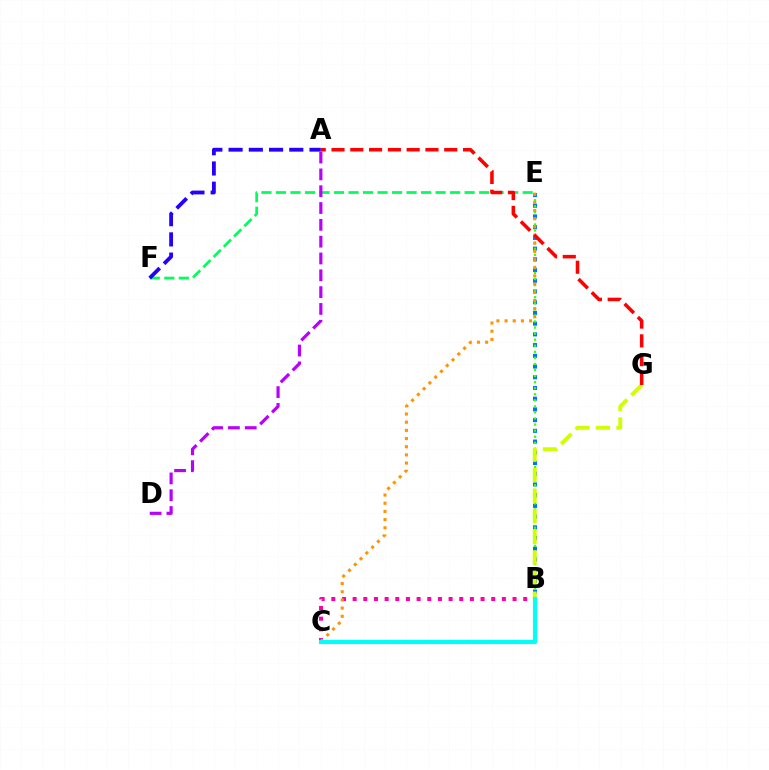{('B', 'E'): [{'color': '#0074ff', 'line_style': 'dotted', 'thickness': 2.91}, {'color': '#3dff00', 'line_style': 'dotted', 'thickness': 1.65}], ('E', 'F'): [{'color': '#00ff5c', 'line_style': 'dashed', 'thickness': 1.97}], ('B', 'C'): [{'color': '#ff00ac', 'line_style': 'dotted', 'thickness': 2.9}, {'color': '#00fff6', 'line_style': 'solid', 'thickness': 2.97}], ('B', 'G'): [{'color': '#d1ff00', 'line_style': 'dashed', 'thickness': 2.8}], ('C', 'E'): [{'color': '#ff9400', 'line_style': 'dotted', 'thickness': 2.22}], ('A', 'F'): [{'color': '#2500ff', 'line_style': 'dashed', 'thickness': 2.75}], ('A', 'D'): [{'color': '#b900ff', 'line_style': 'dashed', 'thickness': 2.28}], ('A', 'G'): [{'color': '#ff0000', 'line_style': 'dashed', 'thickness': 2.55}]}